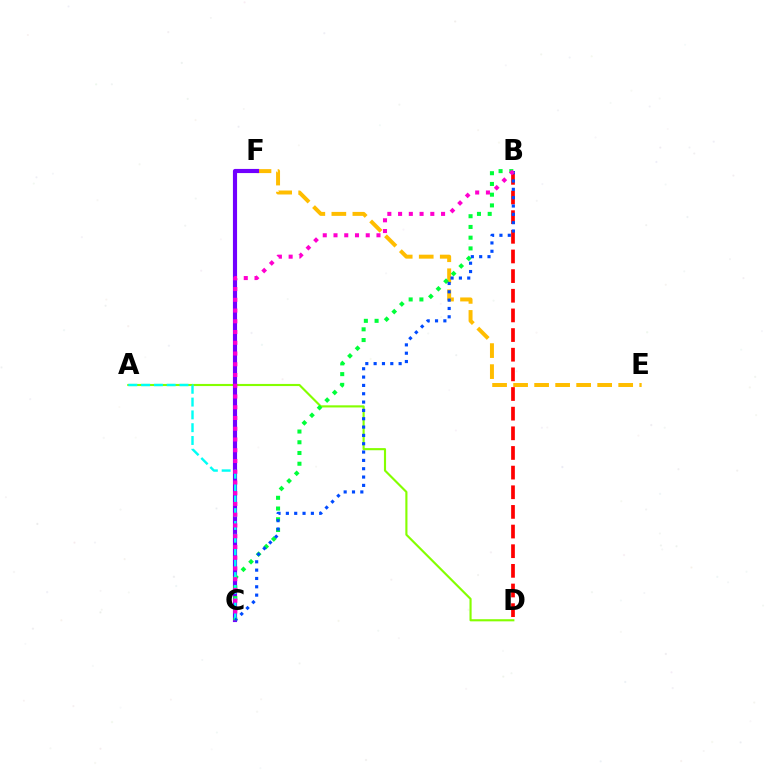{('A', 'D'): [{'color': '#84ff00', 'line_style': 'solid', 'thickness': 1.54}], ('B', 'D'): [{'color': '#ff0000', 'line_style': 'dashed', 'thickness': 2.67}], ('E', 'F'): [{'color': '#ffbd00', 'line_style': 'dashed', 'thickness': 2.86}], ('C', 'F'): [{'color': '#7200ff', 'line_style': 'solid', 'thickness': 2.98}], ('B', 'C'): [{'color': '#00ff39', 'line_style': 'dotted', 'thickness': 2.92}, {'color': '#004bff', 'line_style': 'dotted', 'thickness': 2.26}, {'color': '#ff00cf', 'line_style': 'dotted', 'thickness': 2.92}], ('A', 'C'): [{'color': '#00fff6', 'line_style': 'dashed', 'thickness': 1.74}]}